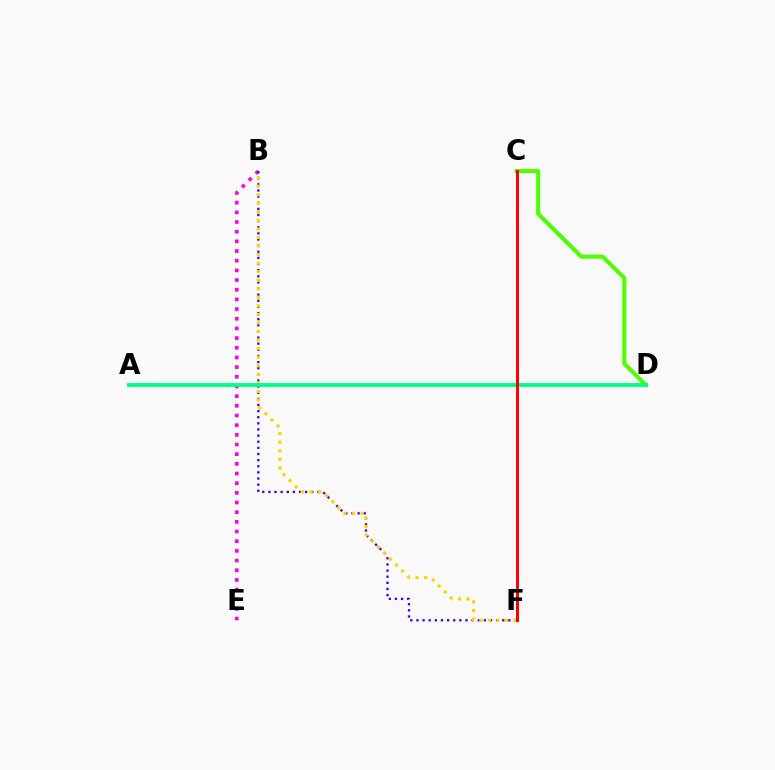{('C', 'F'): [{'color': '#009eff', 'line_style': 'dotted', 'thickness': 2.02}, {'color': '#ff0000', 'line_style': 'solid', 'thickness': 2.13}], ('C', 'D'): [{'color': '#4fff00', 'line_style': 'solid', 'thickness': 2.94}], ('B', 'E'): [{'color': '#ff00ed', 'line_style': 'dotted', 'thickness': 2.63}], ('B', 'F'): [{'color': '#3700ff', 'line_style': 'dotted', 'thickness': 1.66}, {'color': '#ffd500', 'line_style': 'dotted', 'thickness': 2.32}], ('A', 'D'): [{'color': '#00ff86', 'line_style': 'solid', 'thickness': 2.77}]}